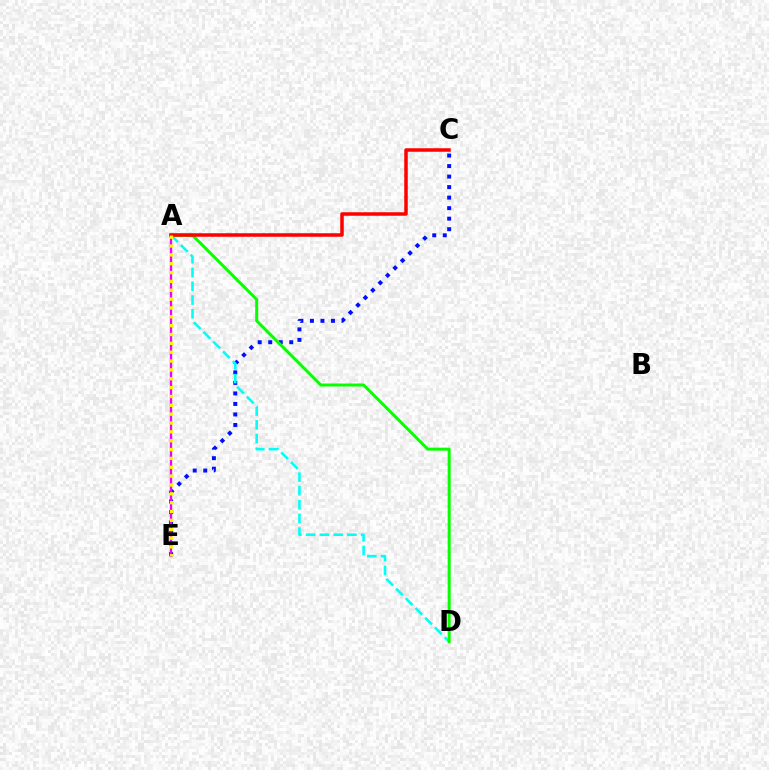{('C', 'E'): [{'color': '#0010ff', 'line_style': 'dotted', 'thickness': 2.86}], ('A', 'E'): [{'color': '#ee00ff', 'line_style': 'solid', 'thickness': 1.68}, {'color': '#fcf500', 'line_style': 'dotted', 'thickness': 2.4}], ('A', 'D'): [{'color': '#00fff6', 'line_style': 'dashed', 'thickness': 1.87}, {'color': '#08ff00', 'line_style': 'solid', 'thickness': 2.16}], ('A', 'C'): [{'color': '#ff0000', 'line_style': 'solid', 'thickness': 2.53}]}